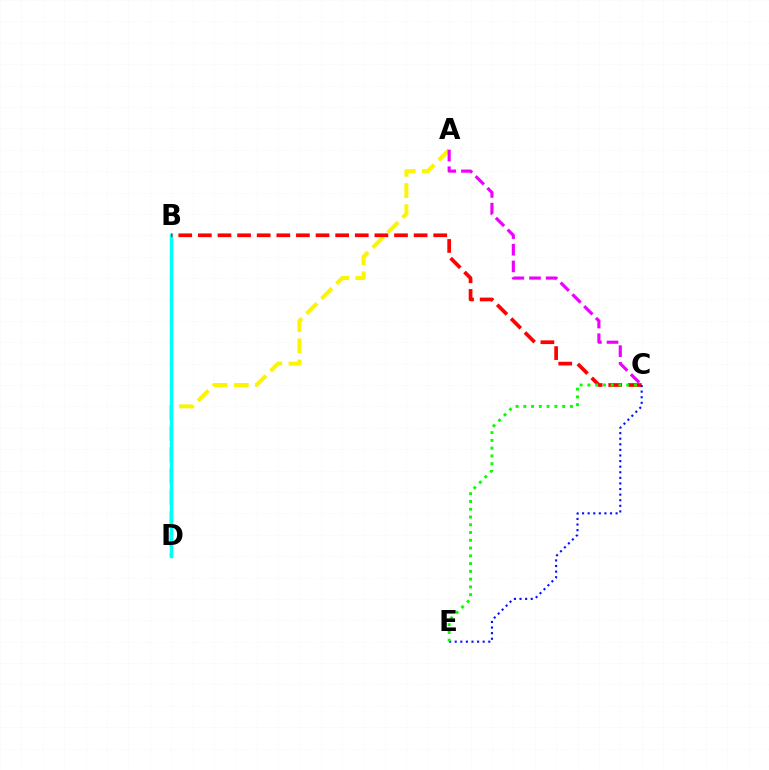{('A', 'D'): [{'color': '#fcf500', 'line_style': 'dashed', 'thickness': 2.88}], ('B', 'D'): [{'color': '#00fff6', 'line_style': 'solid', 'thickness': 2.51}], ('A', 'C'): [{'color': '#ee00ff', 'line_style': 'dashed', 'thickness': 2.26}], ('B', 'C'): [{'color': '#ff0000', 'line_style': 'dashed', 'thickness': 2.66}], ('C', 'E'): [{'color': '#0010ff', 'line_style': 'dotted', 'thickness': 1.52}, {'color': '#08ff00', 'line_style': 'dotted', 'thickness': 2.11}]}